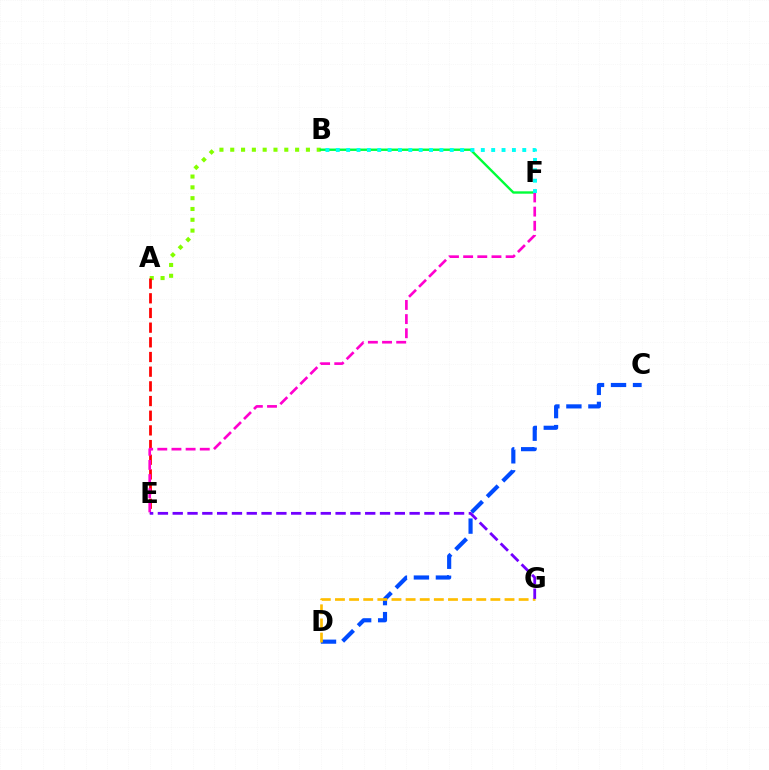{('A', 'B'): [{'color': '#84ff00', 'line_style': 'dotted', 'thickness': 2.94}], ('B', 'F'): [{'color': '#00ff39', 'line_style': 'solid', 'thickness': 1.71}, {'color': '#00fff6', 'line_style': 'dotted', 'thickness': 2.81}], ('A', 'E'): [{'color': '#ff0000', 'line_style': 'dashed', 'thickness': 1.99}], ('C', 'D'): [{'color': '#004bff', 'line_style': 'dashed', 'thickness': 2.99}], ('E', 'F'): [{'color': '#ff00cf', 'line_style': 'dashed', 'thickness': 1.92}], ('D', 'G'): [{'color': '#ffbd00', 'line_style': 'dashed', 'thickness': 1.92}], ('E', 'G'): [{'color': '#7200ff', 'line_style': 'dashed', 'thickness': 2.01}]}